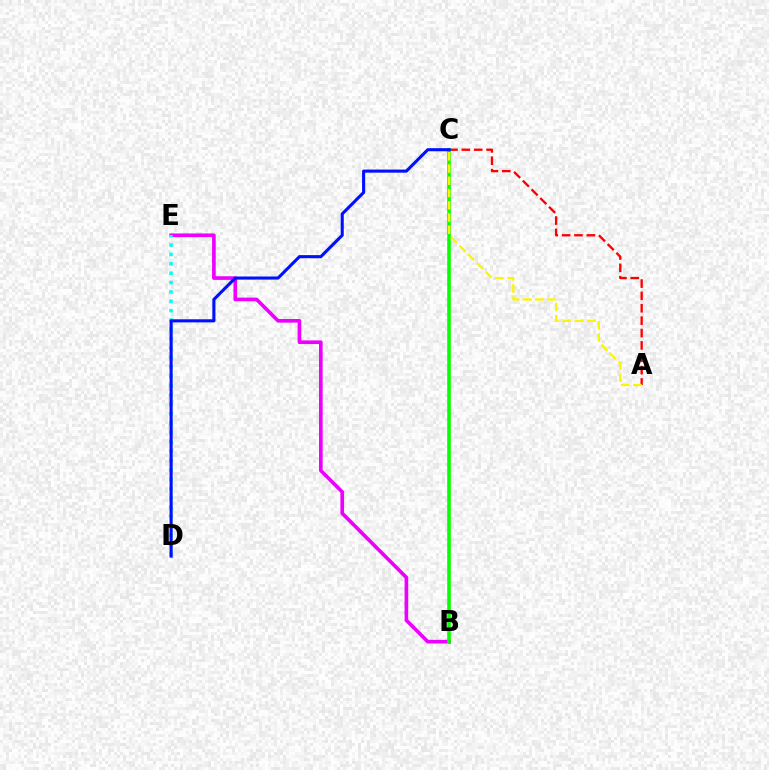{('B', 'E'): [{'color': '#ee00ff', 'line_style': 'solid', 'thickness': 2.62}], ('A', 'C'): [{'color': '#ff0000', 'line_style': 'dashed', 'thickness': 1.68}, {'color': '#fcf500', 'line_style': 'dashed', 'thickness': 1.66}], ('B', 'C'): [{'color': '#08ff00', 'line_style': 'solid', 'thickness': 2.59}], ('D', 'E'): [{'color': '#00fff6', 'line_style': 'dotted', 'thickness': 2.55}], ('C', 'D'): [{'color': '#0010ff', 'line_style': 'solid', 'thickness': 2.23}]}